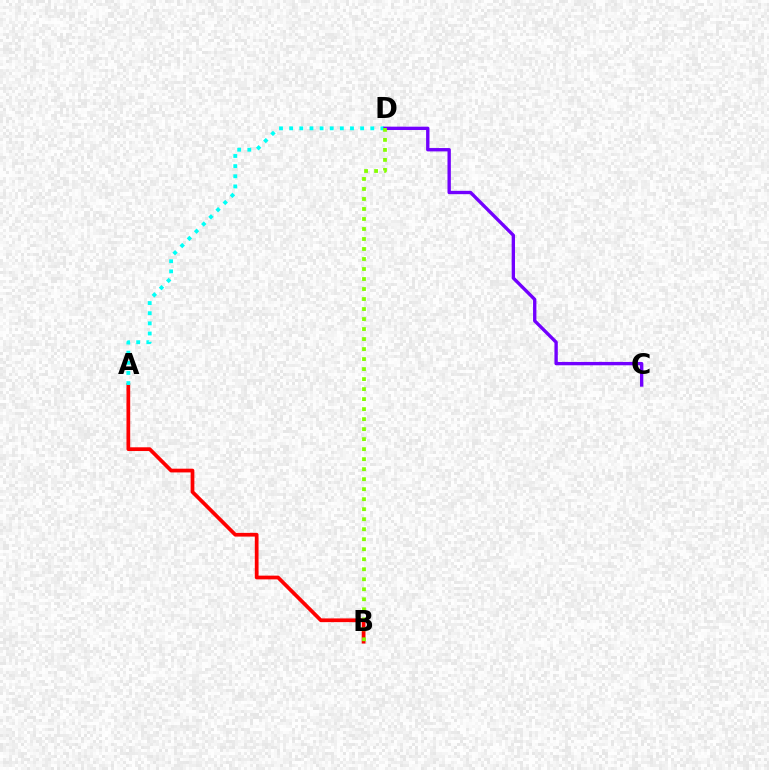{('A', 'B'): [{'color': '#ff0000', 'line_style': 'solid', 'thickness': 2.69}], ('A', 'D'): [{'color': '#00fff6', 'line_style': 'dotted', 'thickness': 2.76}], ('C', 'D'): [{'color': '#7200ff', 'line_style': 'solid', 'thickness': 2.41}], ('B', 'D'): [{'color': '#84ff00', 'line_style': 'dotted', 'thickness': 2.72}]}